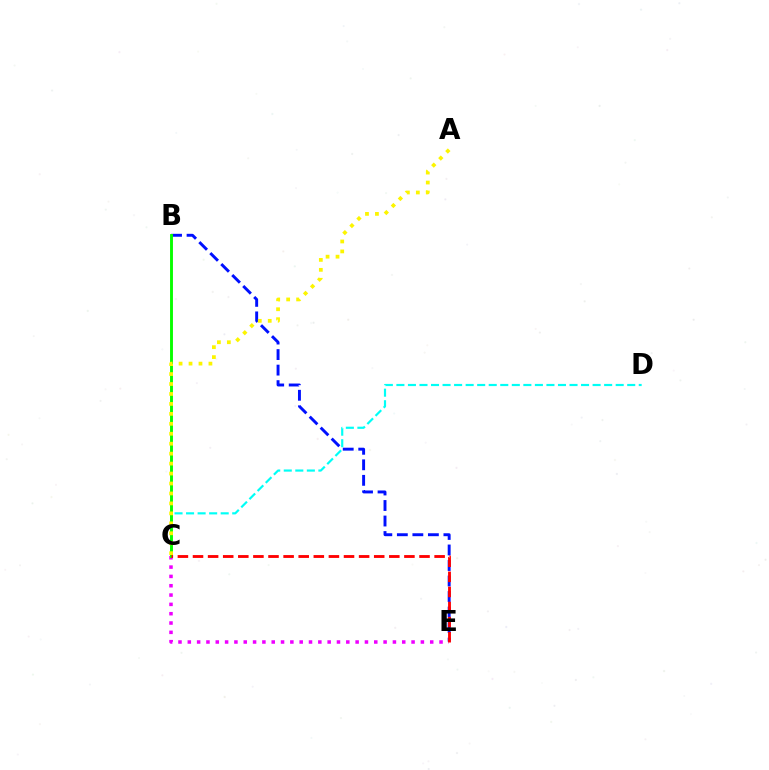{('C', 'D'): [{'color': '#00fff6', 'line_style': 'dashed', 'thickness': 1.57}], ('B', 'E'): [{'color': '#0010ff', 'line_style': 'dashed', 'thickness': 2.11}], ('C', 'E'): [{'color': '#ee00ff', 'line_style': 'dotted', 'thickness': 2.53}, {'color': '#ff0000', 'line_style': 'dashed', 'thickness': 2.05}], ('B', 'C'): [{'color': '#08ff00', 'line_style': 'solid', 'thickness': 2.09}], ('A', 'C'): [{'color': '#fcf500', 'line_style': 'dotted', 'thickness': 2.7}]}